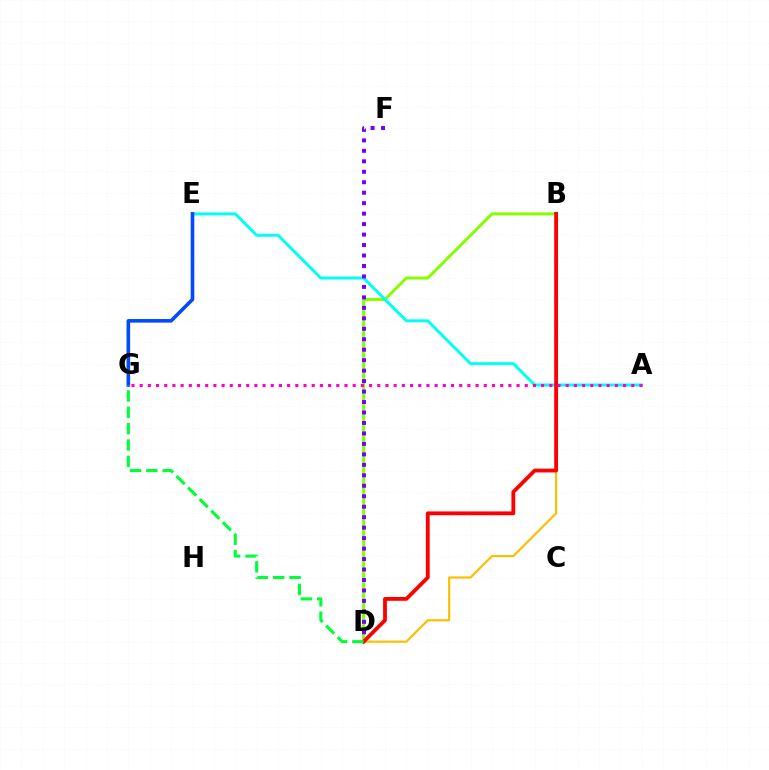{('B', 'D'): [{'color': '#84ff00', 'line_style': 'solid', 'thickness': 2.14}, {'color': '#ffbd00', 'line_style': 'solid', 'thickness': 1.55}, {'color': '#ff0000', 'line_style': 'solid', 'thickness': 2.75}], ('A', 'E'): [{'color': '#00fff6', 'line_style': 'solid', 'thickness': 2.12}], ('D', 'F'): [{'color': '#7200ff', 'line_style': 'dotted', 'thickness': 2.84}], ('E', 'G'): [{'color': '#004bff', 'line_style': 'solid', 'thickness': 2.59}], ('D', 'G'): [{'color': '#00ff39', 'line_style': 'dashed', 'thickness': 2.22}], ('A', 'G'): [{'color': '#ff00cf', 'line_style': 'dotted', 'thickness': 2.23}]}